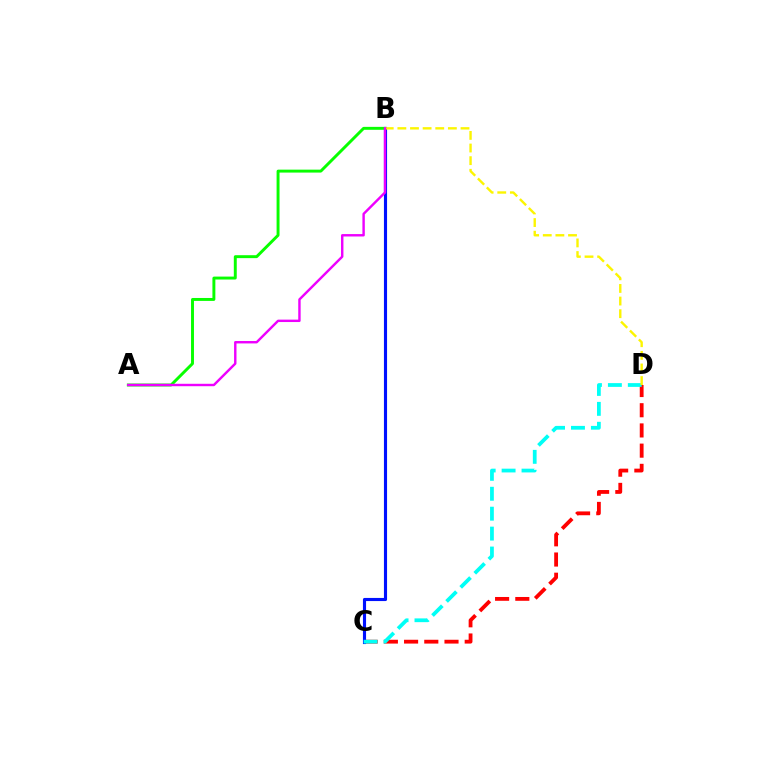{('C', 'D'): [{'color': '#ff0000', 'line_style': 'dashed', 'thickness': 2.75}, {'color': '#00fff6', 'line_style': 'dashed', 'thickness': 2.71}], ('B', 'C'): [{'color': '#0010ff', 'line_style': 'solid', 'thickness': 2.25}], ('A', 'B'): [{'color': '#08ff00', 'line_style': 'solid', 'thickness': 2.11}, {'color': '#ee00ff', 'line_style': 'solid', 'thickness': 1.74}], ('B', 'D'): [{'color': '#fcf500', 'line_style': 'dashed', 'thickness': 1.72}]}